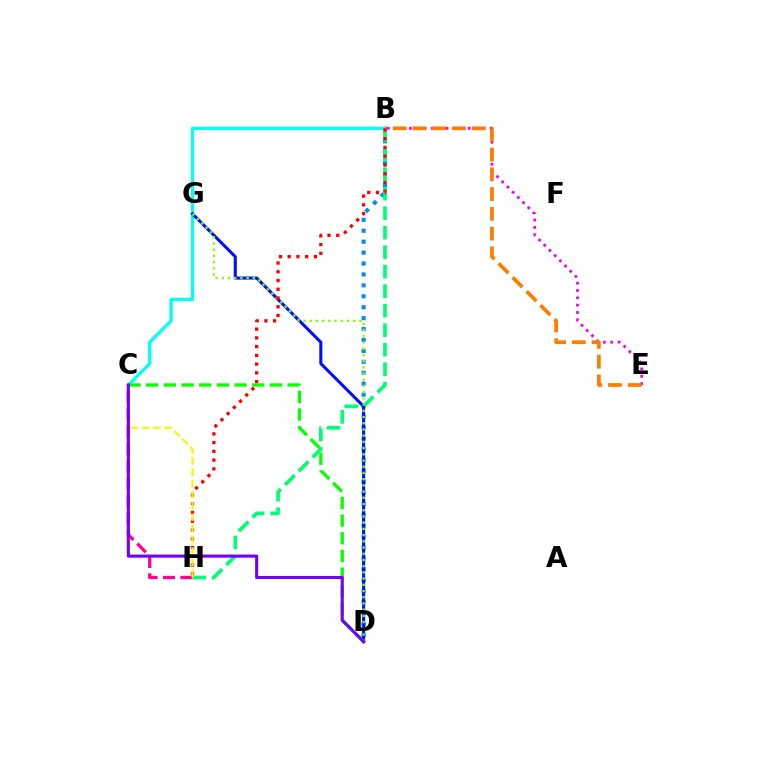{('B', 'E'): [{'color': '#ee00ff', 'line_style': 'dotted', 'thickness': 2.0}, {'color': '#ff7c00', 'line_style': 'dashed', 'thickness': 2.68}], ('B', 'D'): [{'color': '#008cff', 'line_style': 'dotted', 'thickness': 2.97}], ('B', 'C'): [{'color': '#00fff6', 'line_style': 'solid', 'thickness': 2.34}], ('C', 'H'): [{'color': '#ff0094', 'line_style': 'dashed', 'thickness': 2.37}, {'color': '#fcf500', 'line_style': 'dashed', 'thickness': 1.53}], ('B', 'H'): [{'color': '#00ff74', 'line_style': 'dashed', 'thickness': 2.65}, {'color': '#ff0000', 'line_style': 'dotted', 'thickness': 2.38}], ('D', 'G'): [{'color': '#0010ff', 'line_style': 'solid', 'thickness': 2.21}, {'color': '#84ff00', 'line_style': 'dotted', 'thickness': 1.69}], ('C', 'D'): [{'color': '#08ff00', 'line_style': 'dashed', 'thickness': 2.4}, {'color': '#7200ff', 'line_style': 'solid', 'thickness': 2.23}]}